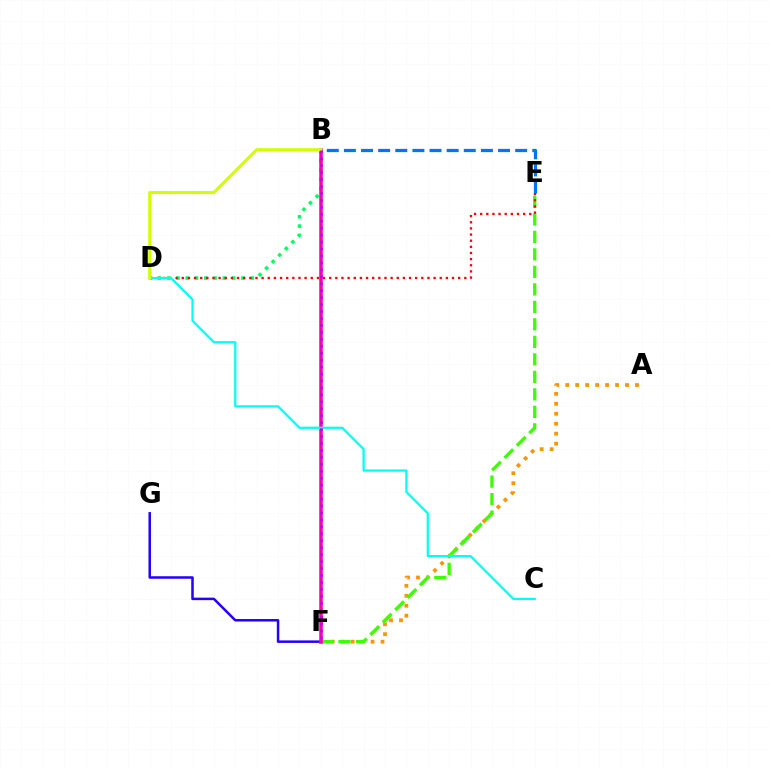{('B', 'E'): [{'color': '#0074ff', 'line_style': 'dashed', 'thickness': 2.33}], ('B', 'D'): [{'color': '#00ff5c', 'line_style': 'dotted', 'thickness': 2.52}, {'color': '#d1ff00', 'line_style': 'solid', 'thickness': 2.23}], ('A', 'F'): [{'color': '#ff9400', 'line_style': 'dotted', 'thickness': 2.71}], ('F', 'G'): [{'color': '#2500ff', 'line_style': 'solid', 'thickness': 1.81}], ('E', 'F'): [{'color': '#3dff00', 'line_style': 'dashed', 'thickness': 2.38}], ('B', 'F'): [{'color': '#ff00ac', 'line_style': 'solid', 'thickness': 2.54}, {'color': '#b900ff', 'line_style': 'dotted', 'thickness': 1.89}], ('D', 'E'): [{'color': '#ff0000', 'line_style': 'dotted', 'thickness': 1.67}], ('C', 'D'): [{'color': '#00fff6', 'line_style': 'solid', 'thickness': 1.6}]}